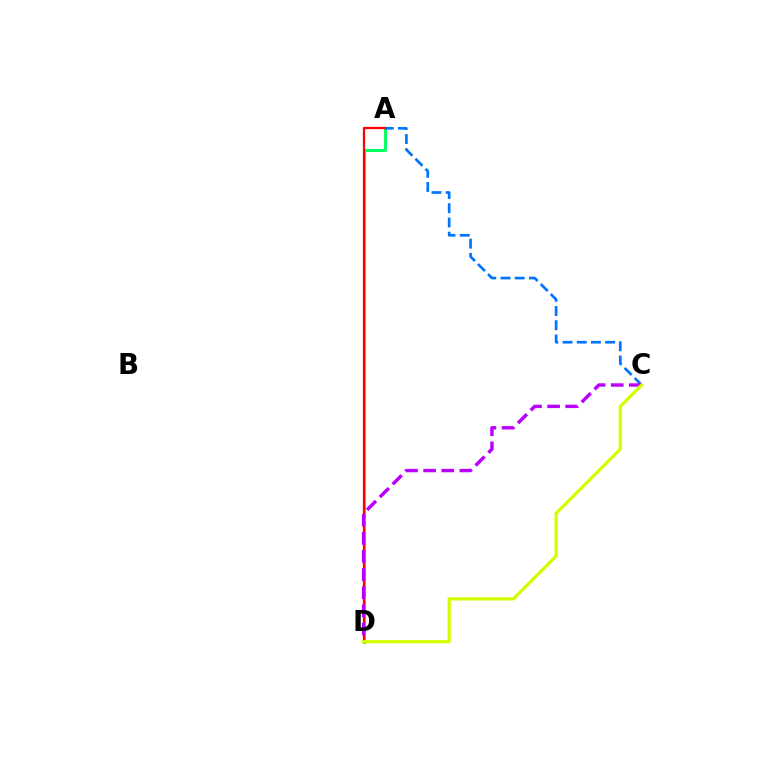{('A', 'D'): [{'color': '#00ff5c', 'line_style': 'solid', 'thickness': 2.09}, {'color': '#ff0000', 'line_style': 'solid', 'thickness': 1.62}], ('A', 'C'): [{'color': '#0074ff', 'line_style': 'dashed', 'thickness': 1.93}], ('C', 'D'): [{'color': '#b900ff', 'line_style': 'dashed', 'thickness': 2.46}, {'color': '#d1ff00', 'line_style': 'solid', 'thickness': 2.34}]}